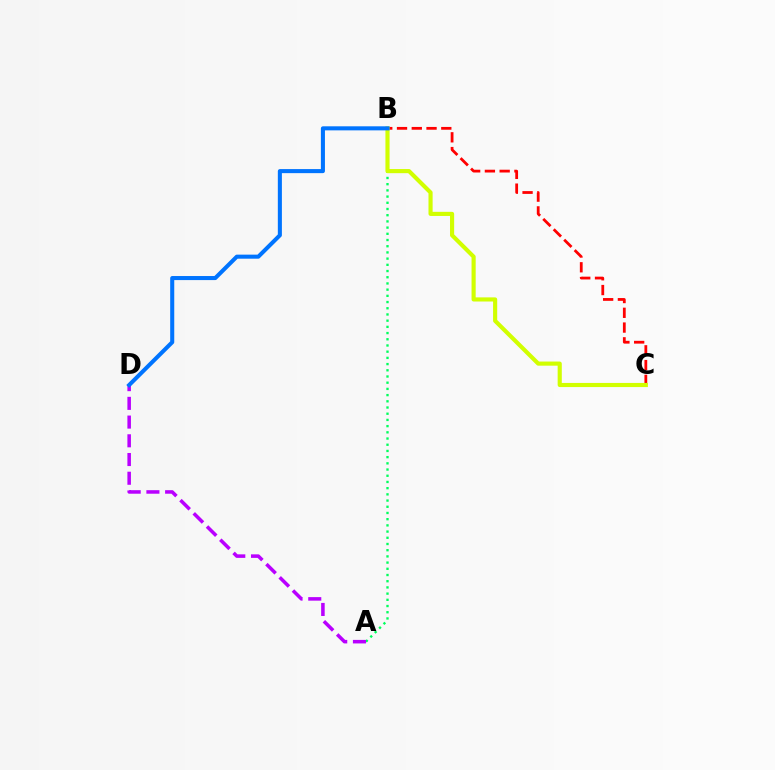{('B', 'C'): [{'color': '#ff0000', 'line_style': 'dashed', 'thickness': 2.01}, {'color': '#d1ff00', 'line_style': 'solid', 'thickness': 2.97}], ('A', 'B'): [{'color': '#00ff5c', 'line_style': 'dotted', 'thickness': 1.69}], ('A', 'D'): [{'color': '#b900ff', 'line_style': 'dashed', 'thickness': 2.54}], ('B', 'D'): [{'color': '#0074ff', 'line_style': 'solid', 'thickness': 2.92}]}